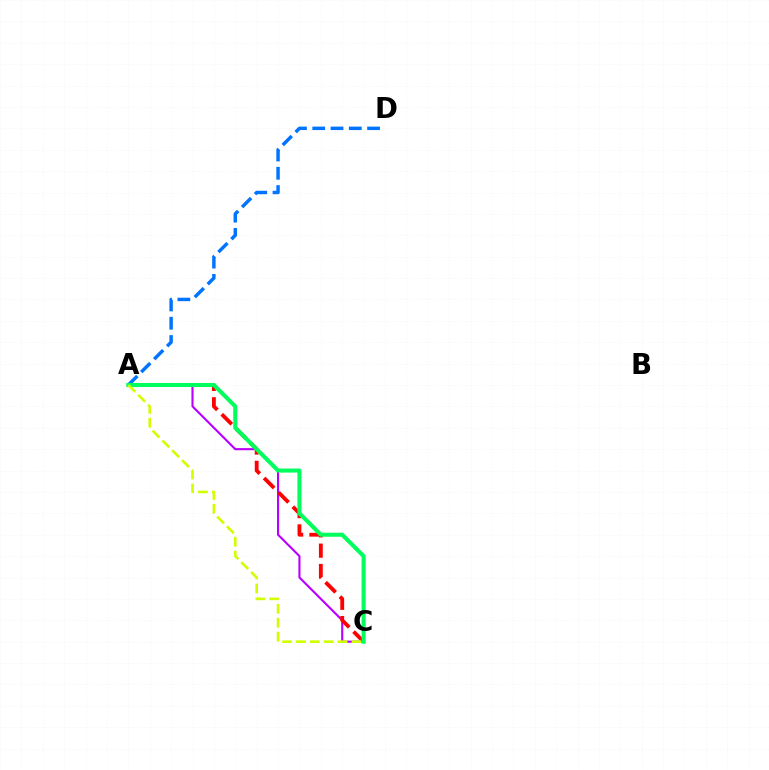{('A', 'D'): [{'color': '#0074ff', 'line_style': 'dashed', 'thickness': 2.48}], ('A', 'C'): [{'color': '#b900ff', 'line_style': 'solid', 'thickness': 1.53}, {'color': '#ff0000', 'line_style': 'dashed', 'thickness': 2.76}, {'color': '#00ff5c', 'line_style': 'solid', 'thickness': 2.92}, {'color': '#d1ff00', 'line_style': 'dashed', 'thickness': 1.89}]}